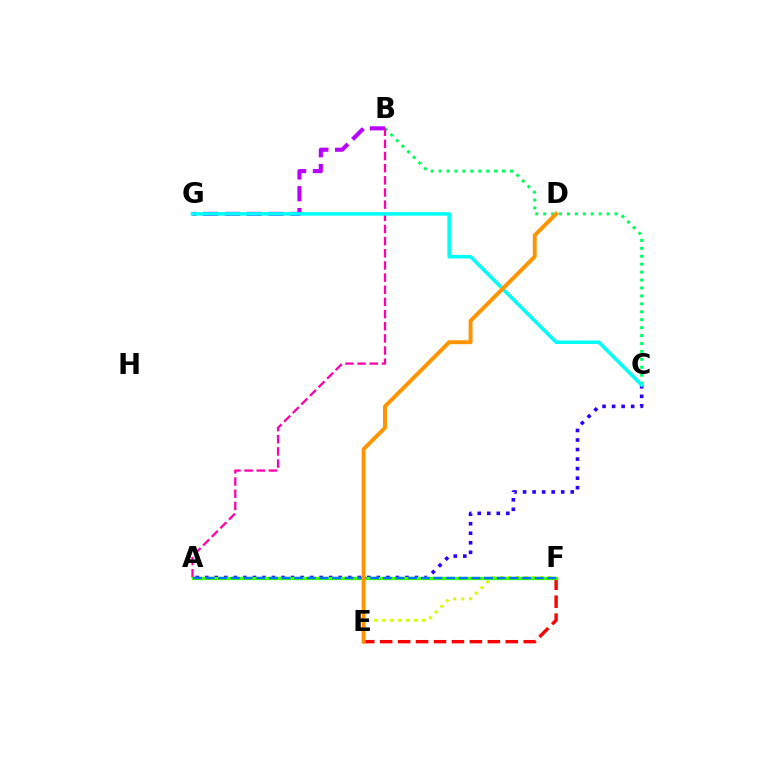{('E', 'F'): [{'color': '#d1ff00', 'line_style': 'dotted', 'thickness': 2.17}, {'color': '#ff0000', 'line_style': 'dashed', 'thickness': 2.44}], ('B', 'C'): [{'color': '#00ff5c', 'line_style': 'dotted', 'thickness': 2.15}], ('A', 'C'): [{'color': '#2500ff', 'line_style': 'dotted', 'thickness': 2.59}], ('B', 'G'): [{'color': '#b900ff', 'line_style': 'dashed', 'thickness': 2.96}], ('A', 'B'): [{'color': '#ff00ac', 'line_style': 'dashed', 'thickness': 1.65}], ('C', 'G'): [{'color': '#00fff6', 'line_style': 'solid', 'thickness': 2.56}], ('A', 'F'): [{'color': '#3dff00', 'line_style': 'solid', 'thickness': 2.37}, {'color': '#0074ff', 'line_style': 'dashed', 'thickness': 1.72}], ('D', 'E'): [{'color': '#ff9400', 'line_style': 'solid', 'thickness': 2.82}]}